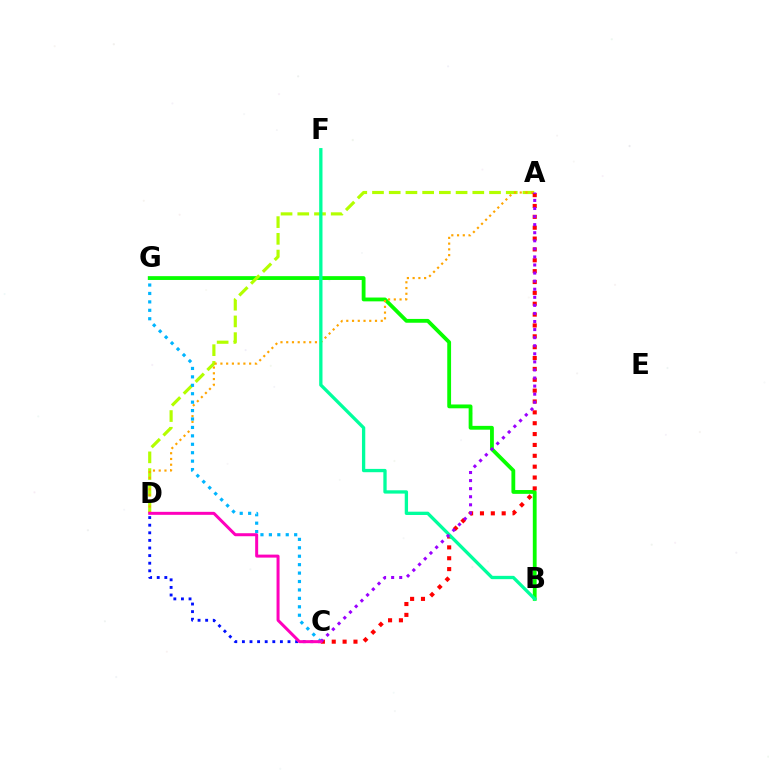{('C', 'D'): [{'color': '#0010ff', 'line_style': 'dotted', 'thickness': 2.07}, {'color': '#ff00bd', 'line_style': 'solid', 'thickness': 2.16}], ('B', 'G'): [{'color': '#08ff00', 'line_style': 'solid', 'thickness': 2.75}], ('A', 'D'): [{'color': '#b3ff00', 'line_style': 'dashed', 'thickness': 2.27}, {'color': '#ffa500', 'line_style': 'dotted', 'thickness': 1.56}], ('C', 'G'): [{'color': '#00b5ff', 'line_style': 'dotted', 'thickness': 2.29}], ('A', 'C'): [{'color': '#ff0000', 'line_style': 'dotted', 'thickness': 2.95}, {'color': '#9b00ff', 'line_style': 'dotted', 'thickness': 2.19}], ('B', 'F'): [{'color': '#00ff9d', 'line_style': 'solid', 'thickness': 2.38}]}